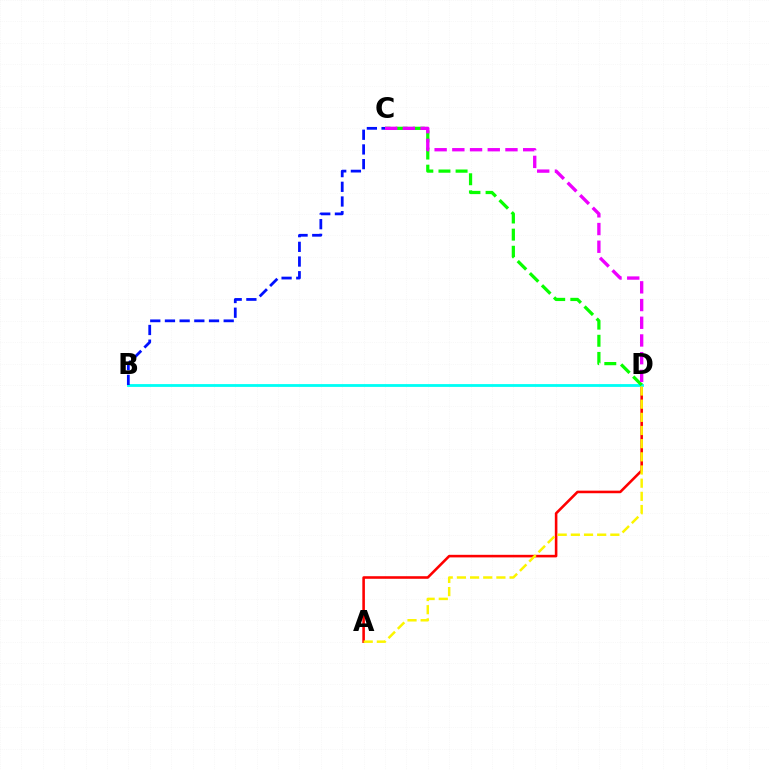{('A', 'D'): [{'color': '#ff0000', 'line_style': 'solid', 'thickness': 1.86}, {'color': '#fcf500', 'line_style': 'dashed', 'thickness': 1.79}], ('B', 'D'): [{'color': '#00fff6', 'line_style': 'solid', 'thickness': 2.02}], ('B', 'C'): [{'color': '#0010ff', 'line_style': 'dashed', 'thickness': 2.0}], ('C', 'D'): [{'color': '#08ff00', 'line_style': 'dashed', 'thickness': 2.33}, {'color': '#ee00ff', 'line_style': 'dashed', 'thickness': 2.41}]}